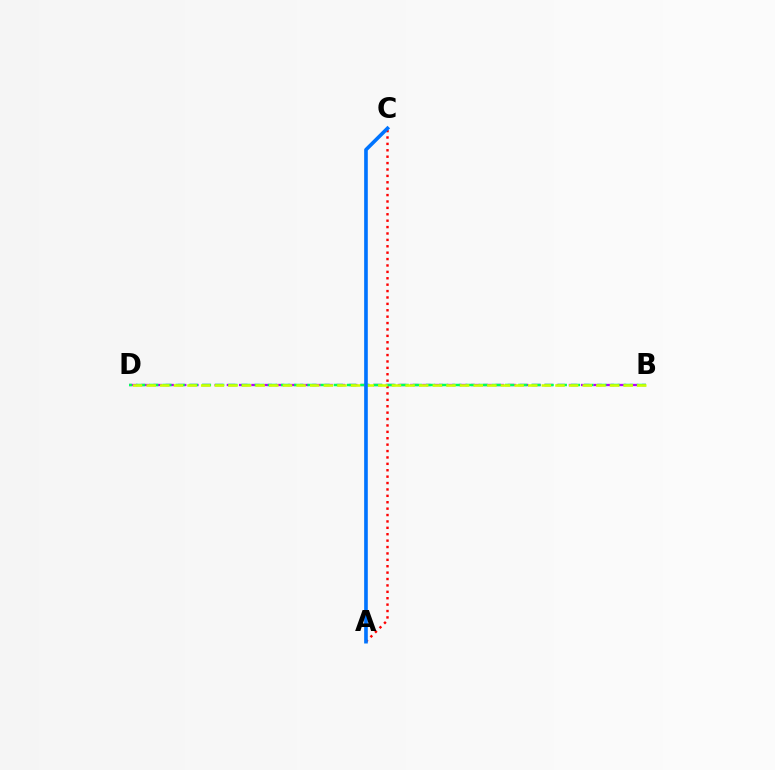{('B', 'D'): [{'color': '#b900ff', 'line_style': 'dashed', 'thickness': 1.66}, {'color': '#00ff5c', 'line_style': 'dashed', 'thickness': 1.79}, {'color': '#d1ff00', 'line_style': 'dashed', 'thickness': 1.85}], ('A', 'C'): [{'color': '#ff0000', 'line_style': 'dotted', 'thickness': 1.74}, {'color': '#0074ff', 'line_style': 'solid', 'thickness': 2.61}]}